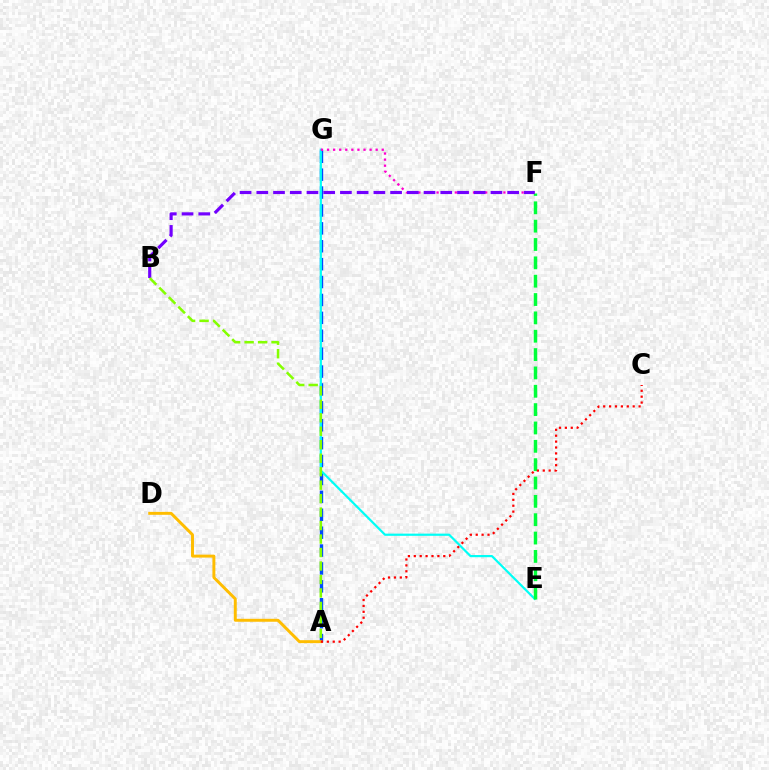{('A', 'G'): [{'color': '#004bff', 'line_style': 'dashed', 'thickness': 2.43}], ('E', 'G'): [{'color': '#00fff6', 'line_style': 'solid', 'thickness': 1.58}], ('A', 'D'): [{'color': '#ffbd00', 'line_style': 'solid', 'thickness': 2.12}], ('F', 'G'): [{'color': '#ff00cf', 'line_style': 'dotted', 'thickness': 1.65}], ('E', 'F'): [{'color': '#00ff39', 'line_style': 'dashed', 'thickness': 2.49}], ('B', 'F'): [{'color': '#7200ff', 'line_style': 'dashed', 'thickness': 2.27}], ('A', 'C'): [{'color': '#ff0000', 'line_style': 'dotted', 'thickness': 1.6}], ('A', 'B'): [{'color': '#84ff00', 'line_style': 'dashed', 'thickness': 1.83}]}